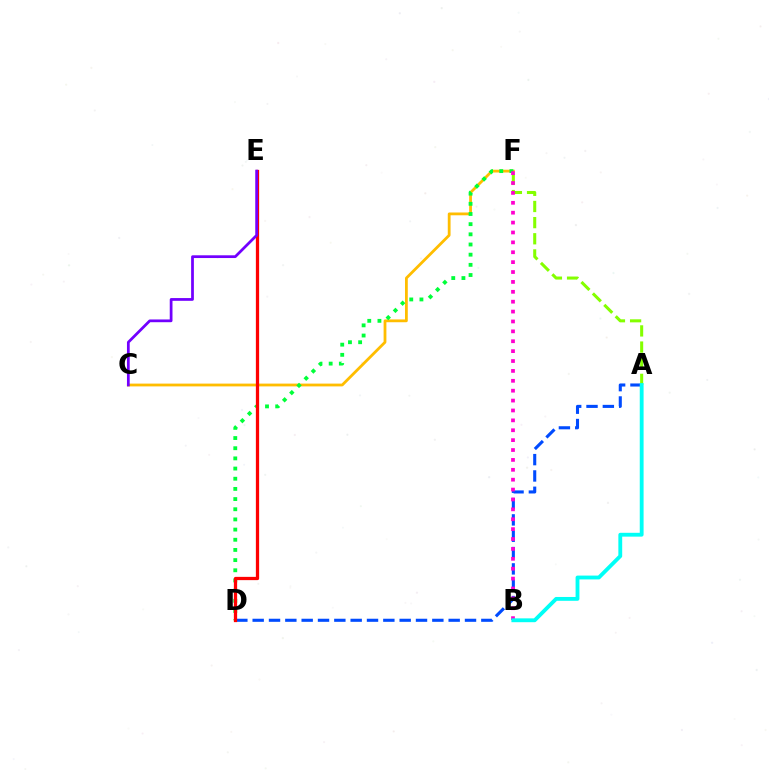{('C', 'F'): [{'color': '#ffbd00', 'line_style': 'solid', 'thickness': 2.01}], ('D', 'F'): [{'color': '#00ff39', 'line_style': 'dotted', 'thickness': 2.76}], ('A', 'D'): [{'color': '#004bff', 'line_style': 'dashed', 'thickness': 2.22}], ('A', 'F'): [{'color': '#84ff00', 'line_style': 'dashed', 'thickness': 2.19}], ('D', 'E'): [{'color': '#ff0000', 'line_style': 'solid', 'thickness': 2.35}], ('B', 'F'): [{'color': '#ff00cf', 'line_style': 'dotted', 'thickness': 2.69}], ('A', 'B'): [{'color': '#00fff6', 'line_style': 'solid', 'thickness': 2.76}], ('C', 'E'): [{'color': '#7200ff', 'line_style': 'solid', 'thickness': 1.98}]}